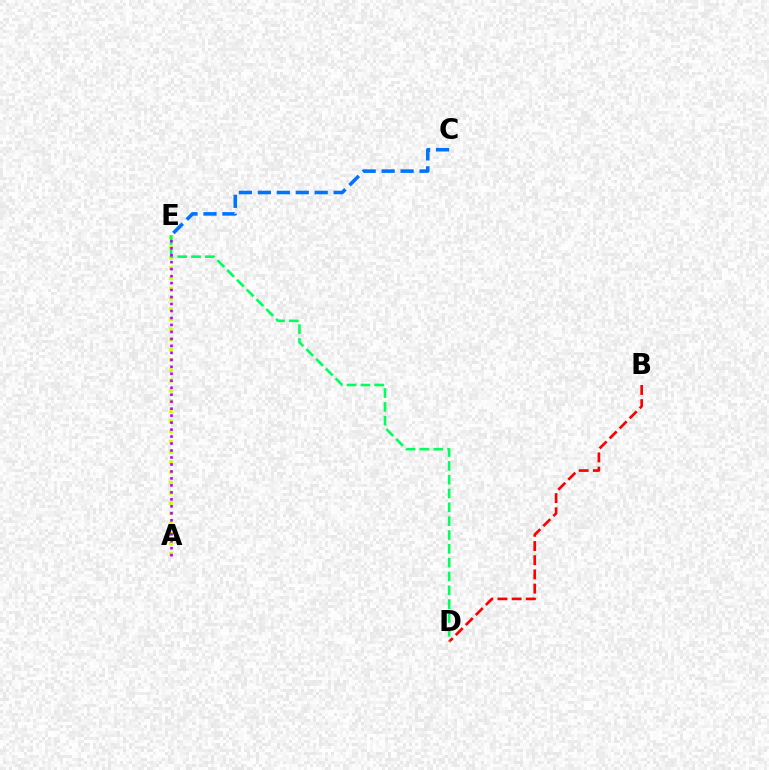{('A', 'E'): [{'color': '#d1ff00', 'line_style': 'dotted', 'thickness': 2.77}, {'color': '#b900ff', 'line_style': 'dotted', 'thickness': 1.9}], ('B', 'D'): [{'color': '#ff0000', 'line_style': 'dashed', 'thickness': 1.93}], ('C', 'E'): [{'color': '#0074ff', 'line_style': 'dashed', 'thickness': 2.57}], ('D', 'E'): [{'color': '#00ff5c', 'line_style': 'dashed', 'thickness': 1.88}]}